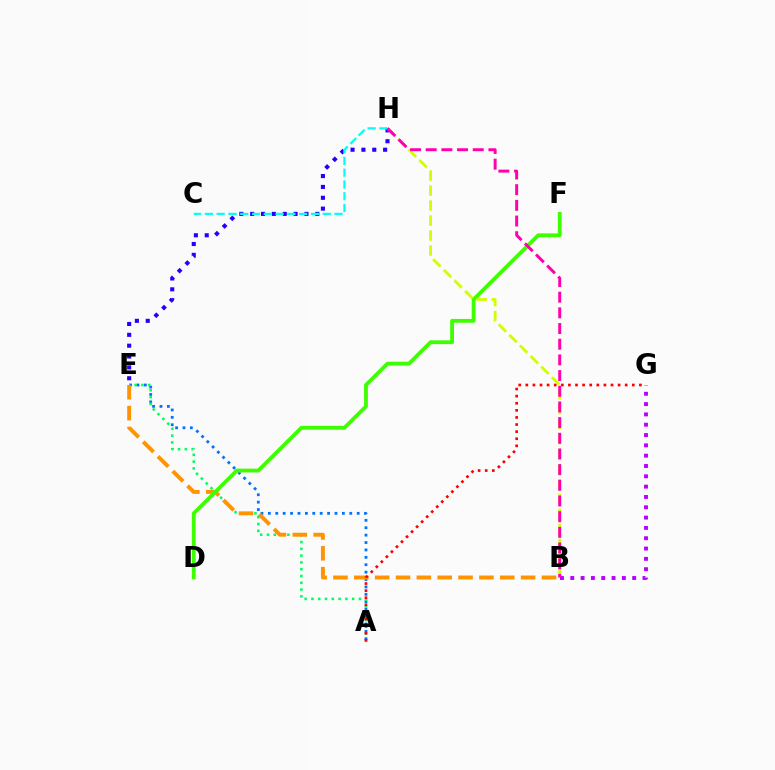{('A', 'E'): [{'color': '#0074ff', 'line_style': 'dotted', 'thickness': 2.01}, {'color': '#00ff5c', 'line_style': 'dotted', 'thickness': 1.84}], ('E', 'H'): [{'color': '#2500ff', 'line_style': 'dotted', 'thickness': 2.95}], ('B', 'E'): [{'color': '#ff9400', 'line_style': 'dashed', 'thickness': 2.83}], ('C', 'H'): [{'color': '#00fff6', 'line_style': 'dashed', 'thickness': 1.6}], ('D', 'F'): [{'color': '#3dff00', 'line_style': 'solid', 'thickness': 2.74}], ('A', 'G'): [{'color': '#ff0000', 'line_style': 'dotted', 'thickness': 1.93}], ('B', 'H'): [{'color': '#d1ff00', 'line_style': 'dashed', 'thickness': 2.04}, {'color': '#ff00ac', 'line_style': 'dashed', 'thickness': 2.13}], ('B', 'G'): [{'color': '#b900ff', 'line_style': 'dotted', 'thickness': 2.8}]}